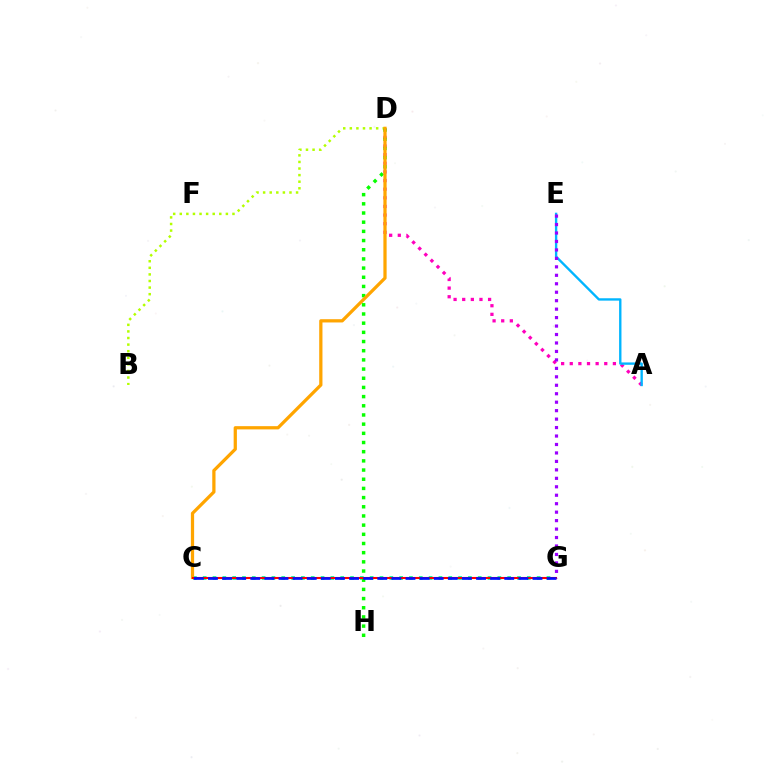{('A', 'D'): [{'color': '#ff00bd', 'line_style': 'dotted', 'thickness': 2.34}], ('C', 'G'): [{'color': '#00ff9d', 'line_style': 'dotted', 'thickness': 2.67}, {'color': '#ff0000', 'line_style': 'solid', 'thickness': 1.5}, {'color': '#0010ff', 'line_style': 'dashed', 'thickness': 1.92}], ('B', 'D'): [{'color': '#b3ff00', 'line_style': 'dotted', 'thickness': 1.79}], ('D', 'H'): [{'color': '#08ff00', 'line_style': 'dotted', 'thickness': 2.49}], ('A', 'E'): [{'color': '#00b5ff', 'line_style': 'solid', 'thickness': 1.7}], ('C', 'D'): [{'color': '#ffa500', 'line_style': 'solid', 'thickness': 2.34}], ('E', 'G'): [{'color': '#9b00ff', 'line_style': 'dotted', 'thickness': 2.3}]}